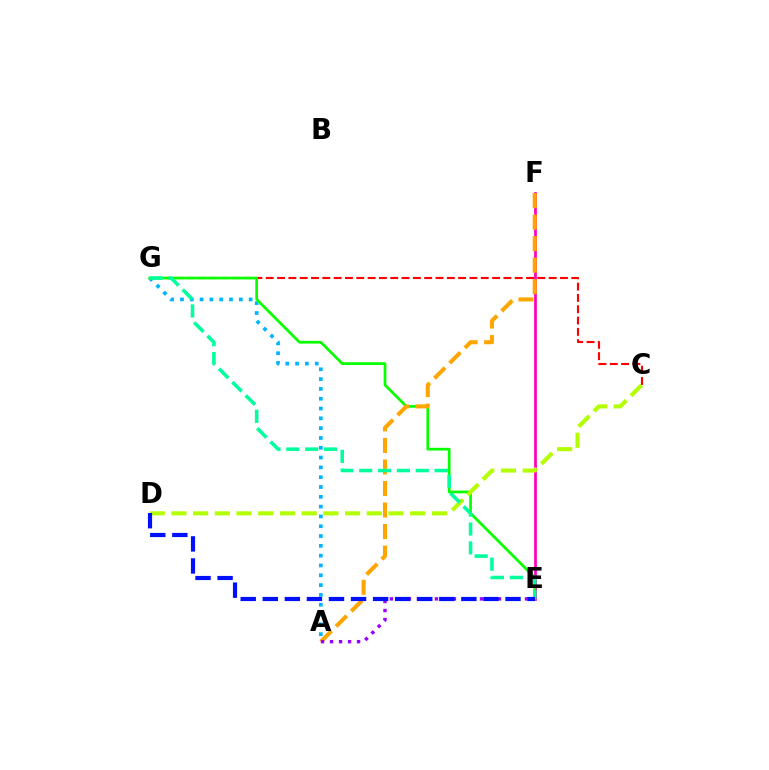{('A', 'G'): [{'color': '#00b5ff', 'line_style': 'dotted', 'thickness': 2.67}], ('C', 'G'): [{'color': '#ff0000', 'line_style': 'dashed', 'thickness': 1.54}], ('E', 'F'): [{'color': '#ff00bd', 'line_style': 'solid', 'thickness': 1.96}], ('E', 'G'): [{'color': '#08ff00', 'line_style': 'solid', 'thickness': 1.96}, {'color': '#00ff9d', 'line_style': 'dashed', 'thickness': 2.56}], ('C', 'D'): [{'color': '#b3ff00', 'line_style': 'dashed', 'thickness': 2.95}], ('A', 'F'): [{'color': '#ffa500', 'line_style': 'dashed', 'thickness': 2.92}], ('A', 'E'): [{'color': '#9b00ff', 'line_style': 'dotted', 'thickness': 2.45}], ('D', 'E'): [{'color': '#0010ff', 'line_style': 'dashed', 'thickness': 3.0}]}